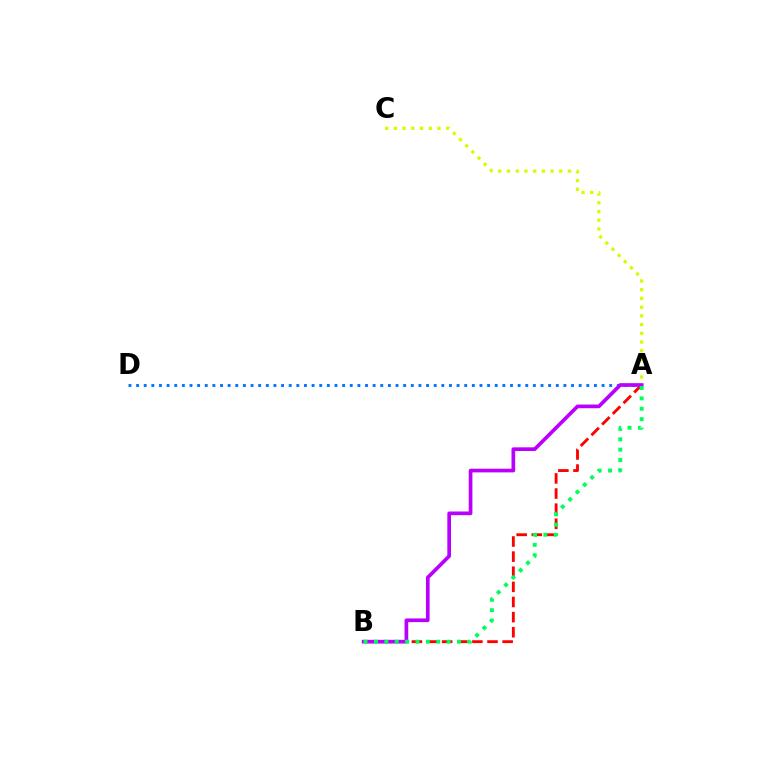{('A', 'D'): [{'color': '#0074ff', 'line_style': 'dotted', 'thickness': 2.07}], ('A', 'C'): [{'color': '#d1ff00', 'line_style': 'dotted', 'thickness': 2.37}], ('A', 'B'): [{'color': '#ff0000', 'line_style': 'dashed', 'thickness': 2.05}, {'color': '#b900ff', 'line_style': 'solid', 'thickness': 2.65}, {'color': '#00ff5c', 'line_style': 'dotted', 'thickness': 2.82}]}